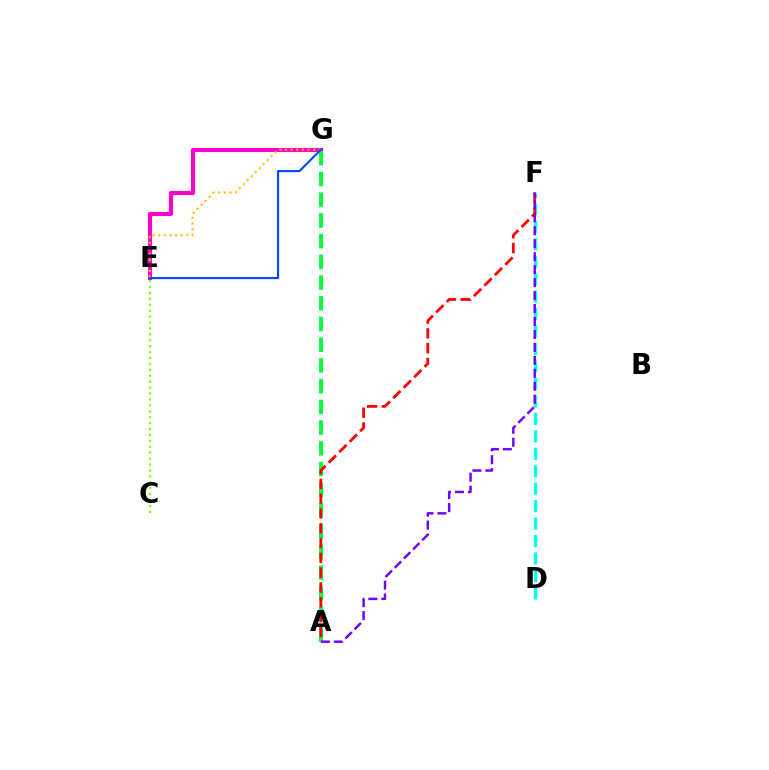{('E', 'G'): [{'color': '#ff00cf', 'line_style': 'solid', 'thickness': 2.95}, {'color': '#ffbd00', 'line_style': 'dotted', 'thickness': 1.53}, {'color': '#004bff', 'line_style': 'solid', 'thickness': 1.56}], ('D', 'F'): [{'color': '#00fff6', 'line_style': 'dashed', 'thickness': 2.37}], ('C', 'E'): [{'color': '#84ff00', 'line_style': 'dotted', 'thickness': 1.61}], ('A', 'G'): [{'color': '#00ff39', 'line_style': 'dashed', 'thickness': 2.81}], ('A', 'F'): [{'color': '#ff0000', 'line_style': 'dashed', 'thickness': 2.01}, {'color': '#7200ff', 'line_style': 'dashed', 'thickness': 1.76}]}